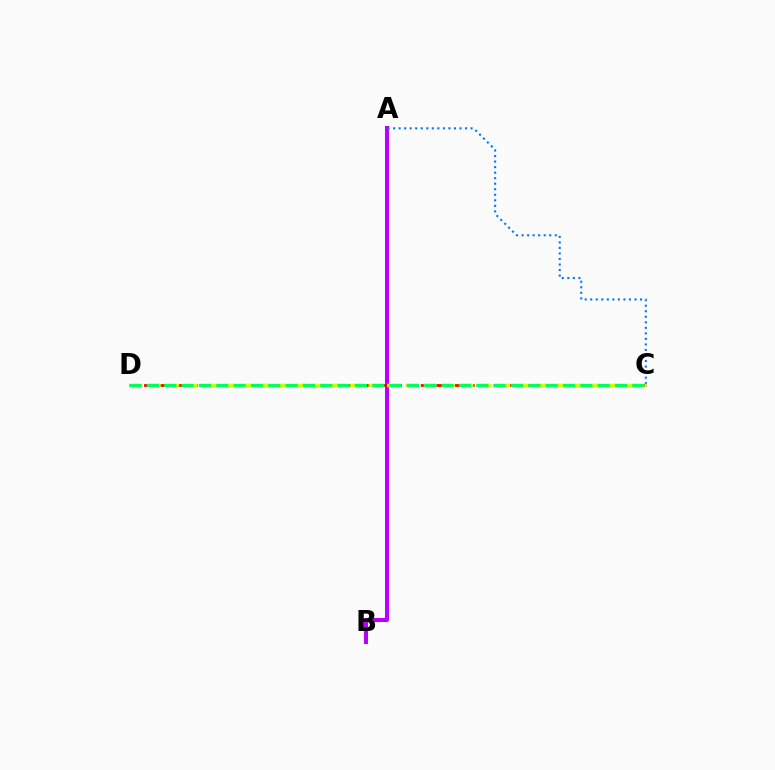{('A', 'B'): [{'color': '#b900ff', 'line_style': 'solid', 'thickness': 2.92}], ('C', 'D'): [{'color': '#ff0000', 'line_style': 'dashed', 'thickness': 1.98}, {'color': '#d1ff00', 'line_style': 'dashed', 'thickness': 2.5}, {'color': '#00ff5c', 'line_style': 'dashed', 'thickness': 2.36}], ('A', 'C'): [{'color': '#0074ff', 'line_style': 'dotted', 'thickness': 1.5}]}